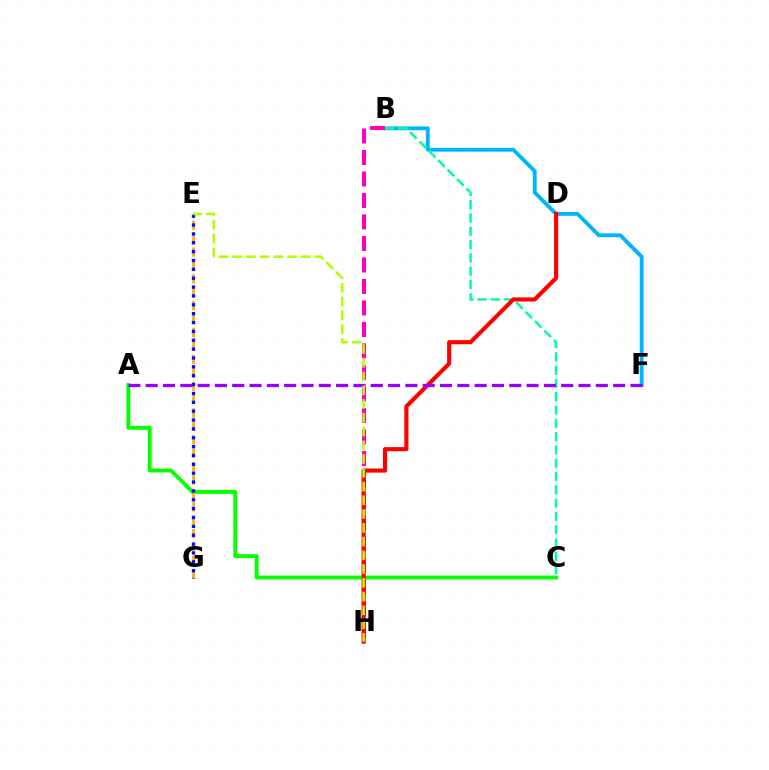{('B', 'F'): [{'color': '#00b5ff', 'line_style': 'solid', 'thickness': 2.76}], ('A', 'C'): [{'color': '#08ff00', 'line_style': 'solid', 'thickness': 2.81}], ('B', 'H'): [{'color': '#ff00bd', 'line_style': 'dashed', 'thickness': 2.92}], ('E', 'G'): [{'color': '#ffa500', 'line_style': 'dashed', 'thickness': 1.82}, {'color': '#0010ff', 'line_style': 'dotted', 'thickness': 2.41}], ('B', 'C'): [{'color': '#00ff9d', 'line_style': 'dashed', 'thickness': 1.81}], ('D', 'H'): [{'color': '#ff0000', 'line_style': 'solid', 'thickness': 2.97}], ('A', 'F'): [{'color': '#9b00ff', 'line_style': 'dashed', 'thickness': 2.35}], ('E', 'H'): [{'color': '#b3ff00', 'line_style': 'dashed', 'thickness': 1.87}]}